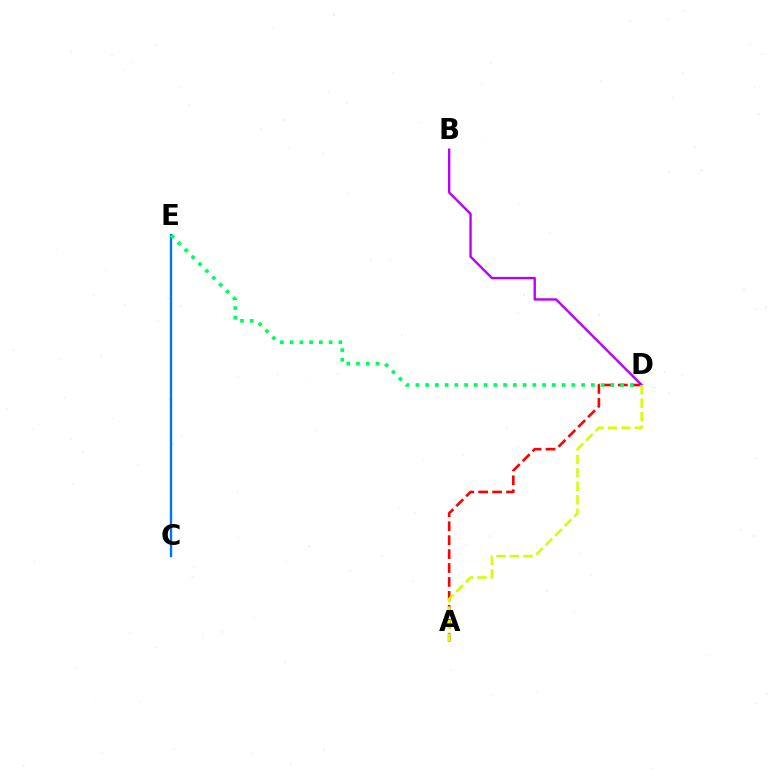{('A', 'D'): [{'color': '#ff0000', 'line_style': 'dashed', 'thickness': 1.89}, {'color': '#d1ff00', 'line_style': 'dashed', 'thickness': 1.83}], ('C', 'E'): [{'color': '#0074ff', 'line_style': 'solid', 'thickness': 1.71}], ('D', 'E'): [{'color': '#00ff5c', 'line_style': 'dotted', 'thickness': 2.65}], ('B', 'D'): [{'color': '#b900ff', 'line_style': 'solid', 'thickness': 1.71}]}